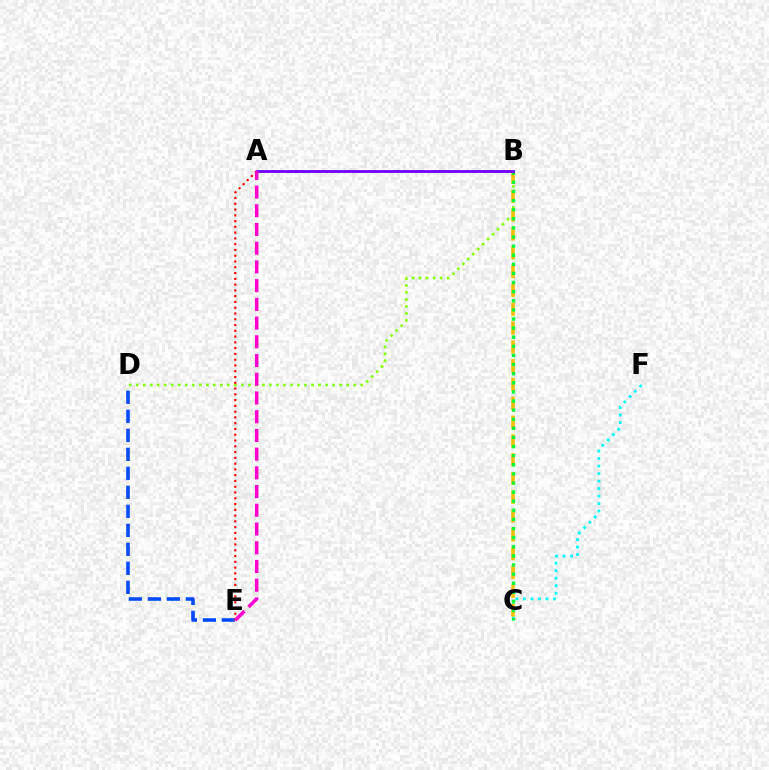{('B', 'D'): [{'color': '#84ff00', 'line_style': 'dotted', 'thickness': 1.91}], ('C', 'F'): [{'color': '#00fff6', 'line_style': 'dotted', 'thickness': 2.04}], ('B', 'C'): [{'color': '#ffbd00', 'line_style': 'dashed', 'thickness': 2.56}, {'color': '#00ff39', 'line_style': 'dotted', 'thickness': 2.48}], ('D', 'E'): [{'color': '#004bff', 'line_style': 'dashed', 'thickness': 2.58}], ('A', 'B'): [{'color': '#7200ff', 'line_style': 'solid', 'thickness': 2.03}], ('A', 'E'): [{'color': '#ff0000', 'line_style': 'dotted', 'thickness': 1.57}, {'color': '#ff00cf', 'line_style': 'dashed', 'thickness': 2.54}]}